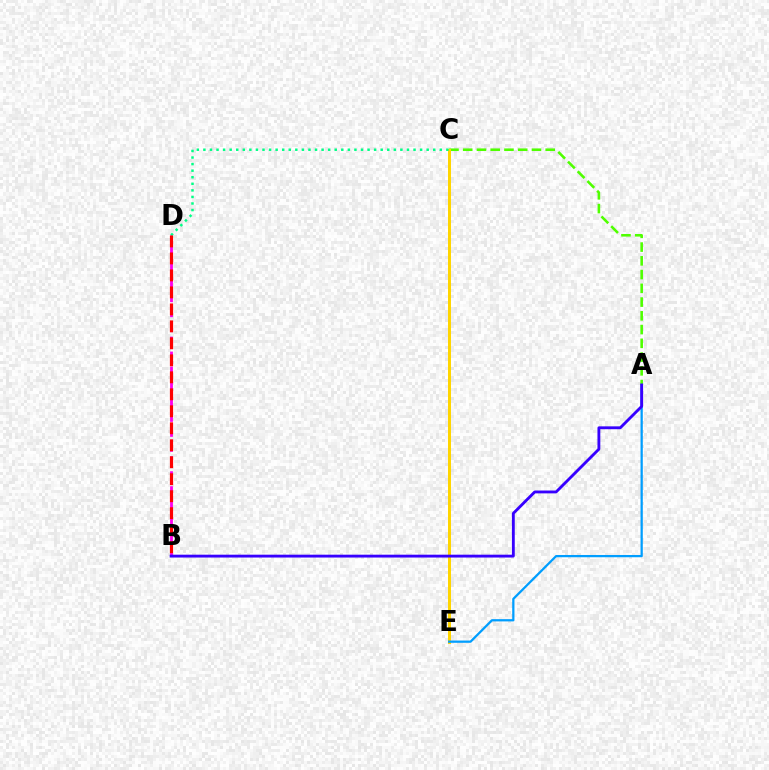{('B', 'D'): [{'color': '#ff00ed', 'line_style': 'dashed', 'thickness': 2.03}, {'color': '#ff0000', 'line_style': 'dashed', 'thickness': 2.31}], ('A', 'C'): [{'color': '#4fff00', 'line_style': 'dashed', 'thickness': 1.87}], ('C', 'E'): [{'color': '#ffd500', 'line_style': 'solid', 'thickness': 2.16}], ('A', 'E'): [{'color': '#009eff', 'line_style': 'solid', 'thickness': 1.63}], ('C', 'D'): [{'color': '#00ff86', 'line_style': 'dotted', 'thickness': 1.78}], ('A', 'B'): [{'color': '#3700ff', 'line_style': 'solid', 'thickness': 2.05}]}